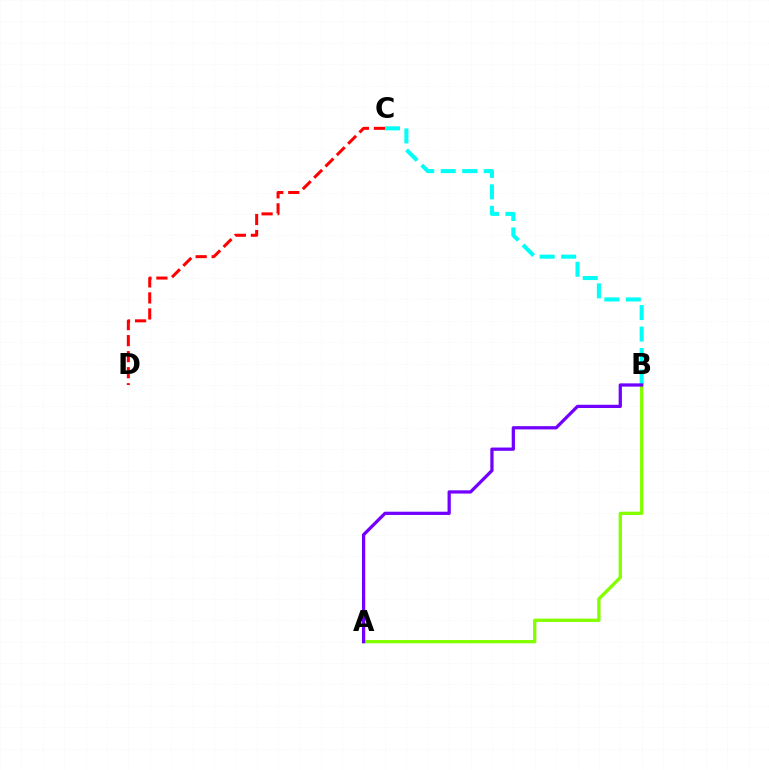{('C', 'D'): [{'color': '#ff0000', 'line_style': 'dashed', 'thickness': 2.18}], ('A', 'B'): [{'color': '#84ff00', 'line_style': 'solid', 'thickness': 2.38}, {'color': '#7200ff', 'line_style': 'solid', 'thickness': 2.34}], ('B', 'C'): [{'color': '#00fff6', 'line_style': 'dashed', 'thickness': 2.92}]}